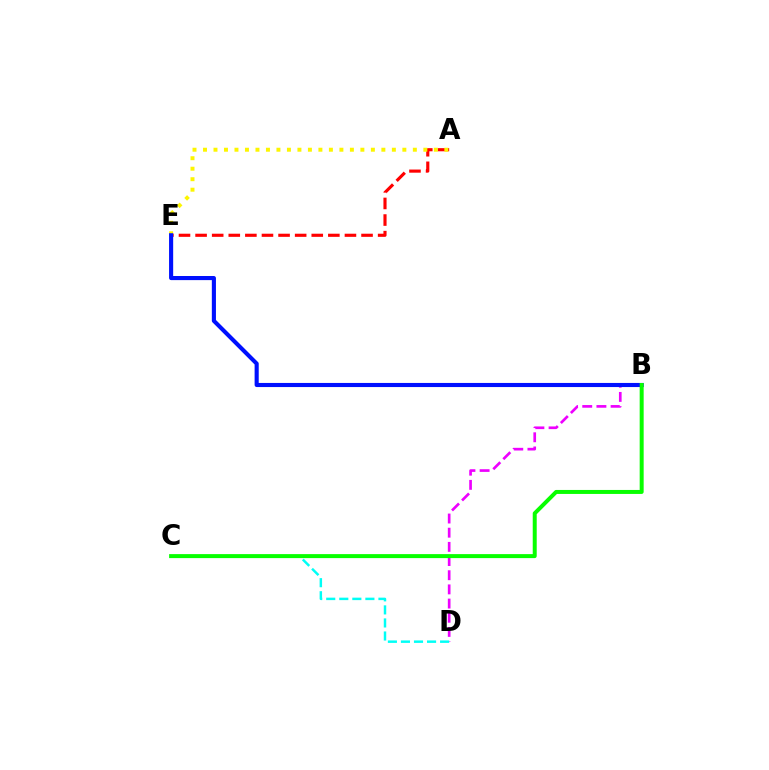{('B', 'D'): [{'color': '#ee00ff', 'line_style': 'dashed', 'thickness': 1.93}], ('C', 'D'): [{'color': '#00fff6', 'line_style': 'dashed', 'thickness': 1.77}], ('A', 'E'): [{'color': '#ff0000', 'line_style': 'dashed', 'thickness': 2.25}, {'color': '#fcf500', 'line_style': 'dotted', 'thickness': 2.85}], ('B', 'E'): [{'color': '#0010ff', 'line_style': 'solid', 'thickness': 2.96}], ('B', 'C'): [{'color': '#08ff00', 'line_style': 'solid', 'thickness': 2.87}]}